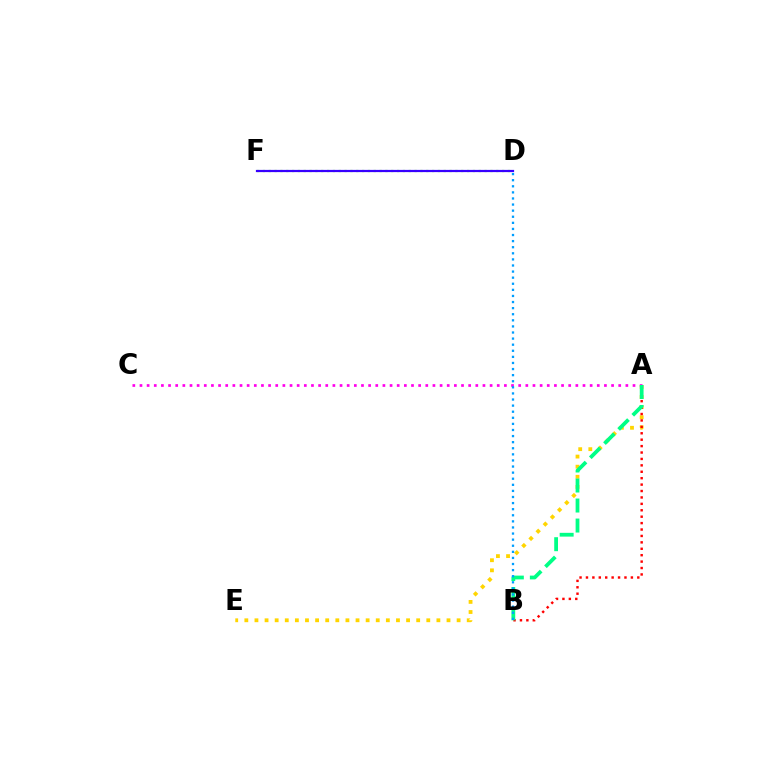{('D', 'F'): [{'color': '#4fff00', 'line_style': 'dotted', 'thickness': 1.58}, {'color': '#3700ff', 'line_style': 'solid', 'thickness': 1.6}], ('A', 'C'): [{'color': '#ff00ed', 'line_style': 'dotted', 'thickness': 1.94}], ('A', 'E'): [{'color': '#ffd500', 'line_style': 'dotted', 'thickness': 2.75}], ('A', 'B'): [{'color': '#ff0000', 'line_style': 'dotted', 'thickness': 1.74}, {'color': '#00ff86', 'line_style': 'dashed', 'thickness': 2.72}], ('B', 'D'): [{'color': '#009eff', 'line_style': 'dotted', 'thickness': 1.66}]}